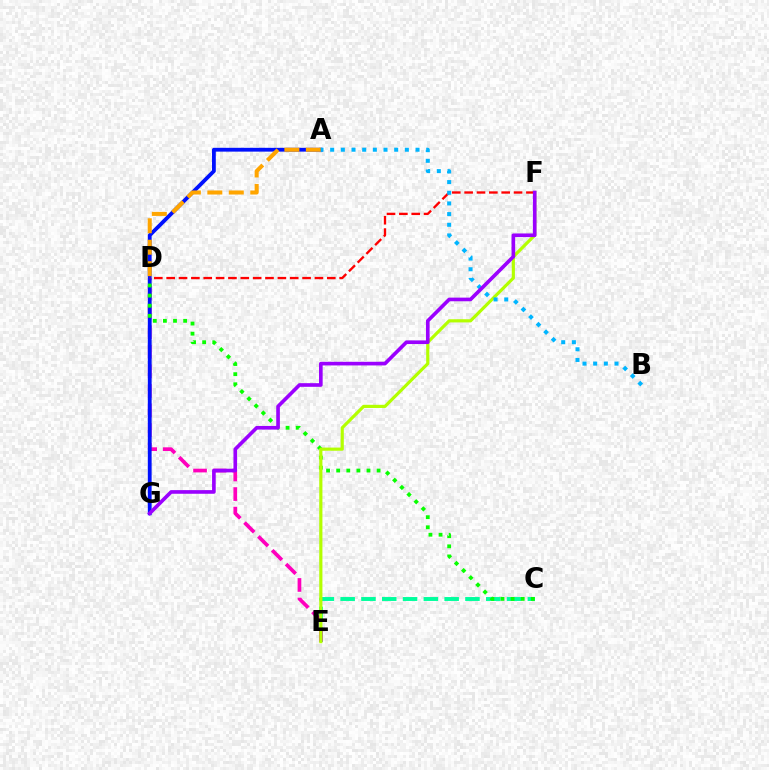{('C', 'E'): [{'color': '#00ff9d', 'line_style': 'dashed', 'thickness': 2.83}], ('D', 'E'): [{'color': '#ff00bd', 'line_style': 'dashed', 'thickness': 2.66}], ('A', 'G'): [{'color': '#0010ff', 'line_style': 'solid', 'thickness': 2.74}], ('D', 'F'): [{'color': '#ff0000', 'line_style': 'dashed', 'thickness': 1.68}], ('C', 'D'): [{'color': '#08ff00', 'line_style': 'dotted', 'thickness': 2.75}], ('A', 'D'): [{'color': '#ffa500', 'line_style': 'dashed', 'thickness': 2.92}], ('E', 'F'): [{'color': '#b3ff00', 'line_style': 'solid', 'thickness': 2.28}], ('A', 'B'): [{'color': '#00b5ff', 'line_style': 'dotted', 'thickness': 2.9}], ('F', 'G'): [{'color': '#9b00ff', 'line_style': 'solid', 'thickness': 2.62}]}